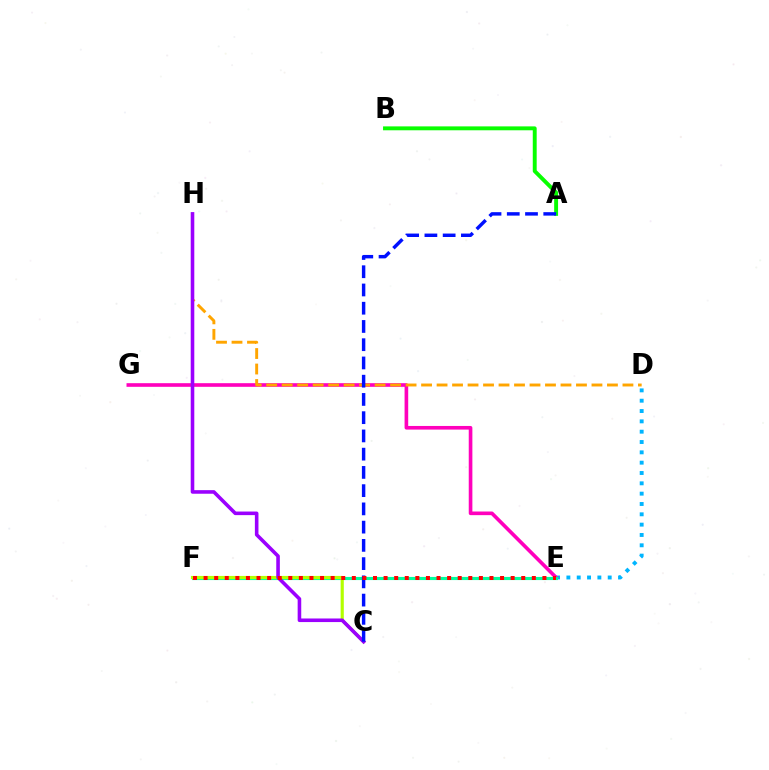{('D', 'E'): [{'color': '#00b5ff', 'line_style': 'dotted', 'thickness': 2.81}], ('E', 'G'): [{'color': '#ff00bd', 'line_style': 'solid', 'thickness': 2.62}], ('A', 'B'): [{'color': '#08ff00', 'line_style': 'solid', 'thickness': 2.81}], ('E', 'F'): [{'color': '#00ff9d', 'line_style': 'solid', 'thickness': 2.26}, {'color': '#ff0000', 'line_style': 'dotted', 'thickness': 2.88}], ('D', 'H'): [{'color': '#ffa500', 'line_style': 'dashed', 'thickness': 2.1}], ('C', 'F'): [{'color': '#b3ff00', 'line_style': 'solid', 'thickness': 2.27}], ('C', 'H'): [{'color': '#9b00ff', 'line_style': 'solid', 'thickness': 2.58}], ('A', 'C'): [{'color': '#0010ff', 'line_style': 'dashed', 'thickness': 2.48}]}